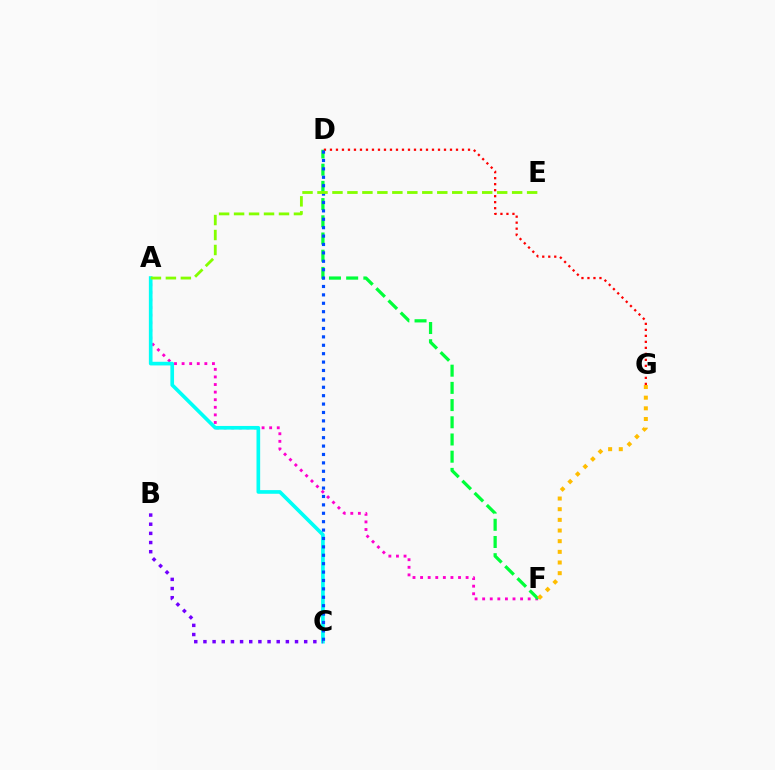{('A', 'F'): [{'color': '#ff00cf', 'line_style': 'dotted', 'thickness': 2.06}], ('A', 'C'): [{'color': '#00fff6', 'line_style': 'solid', 'thickness': 2.64}], ('D', 'F'): [{'color': '#00ff39', 'line_style': 'dashed', 'thickness': 2.34}], ('D', 'G'): [{'color': '#ff0000', 'line_style': 'dotted', 'thickness': 1.63}], ('B', 'C'): [{'color': '#7200ff', 'line_style': 'dotted', 'thickness': 2.49}], ('C', 'D'): [{'color': '#004bff', 'line_style': 'dotted', 'thickness': 2.28}], ('A', 'E'): [{'color': '#84ff00', 'line_style': 'dashed', 'thickness': 2.03}], ('F', 'G'): [{'color': '#ffbd00', 'line_style': 'dotted', 'thickness': 2.9}]}